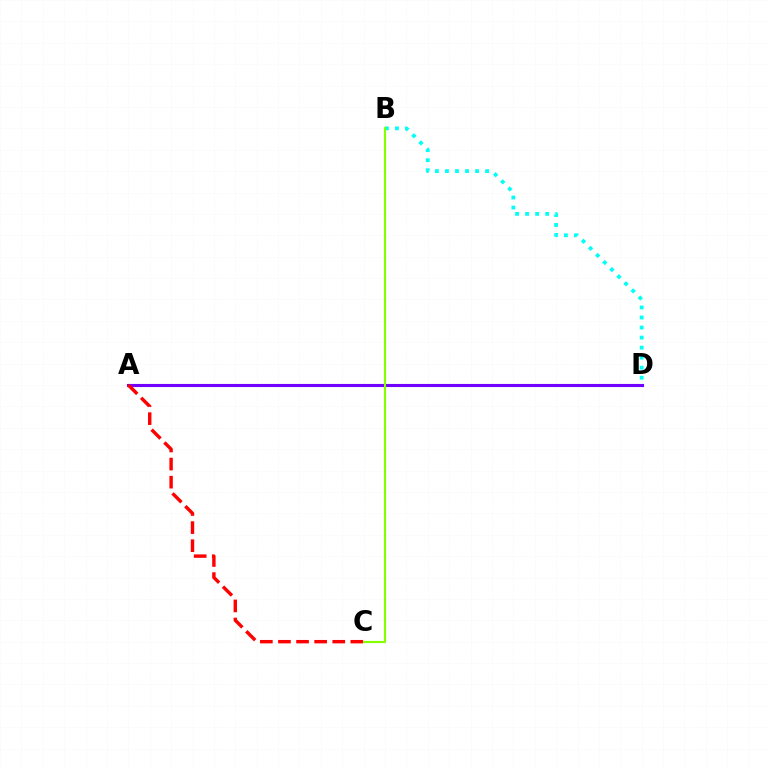{('A', 'D'): [{'color': '#7200ff', 'line_style': 'solid', 'thickness': 2.23}], ('B', 'D'): [{'color': '#00fff6', 'line_style': 'dotted', 'thickness': 2.73}], ('A', 'C'): [{'color': '#ff0000', 'line_style': 'dashed', 'thickness': 2.46}], ('B', 'C'): [{'color': '#84ff00', 'line_style': 'solid', 'thickness': 1.55}]}